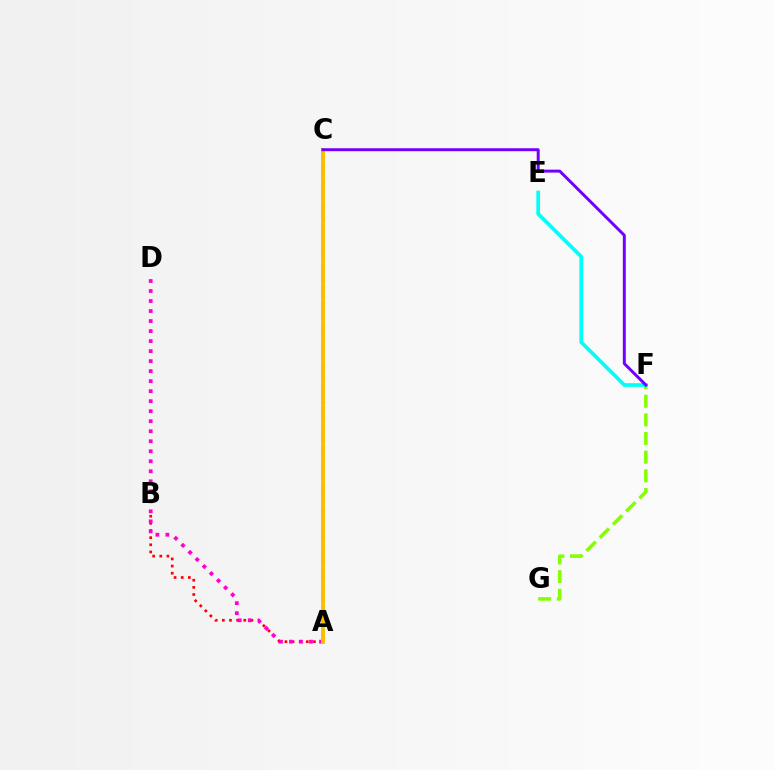{('A', 'B'): [{'color': '#ff0000', 'line_style': 'dotted', 'thickness': 1.94}], ('A', 'C'): [{'color': '#004bff', 'line_style': 'dotted', 'thickness': 2.06}, {'color': '#00ff39', 'line_style': 'dashed', 'thickness': 2.74}, {'color': '#ffbd00', 'line_style': 'solid', 'thickness': 2.79}], ('F', 'G'): [{'color': '#84ff00', 'line_style': 'dashed', 'thickness': 2.53}], ('A', 'D'): [{'color': '#ff00cf', 'line_style': 'dotted', 'thickness': 2.72}], ('E', 'F'): [{'color': '#00fff6', 'line_style': 'solid', 'thickness': 2.67}], ('C', 'F'): [{'color': '#7200ff', 'line_style': 'solid', 'thickness': 2.14}]}